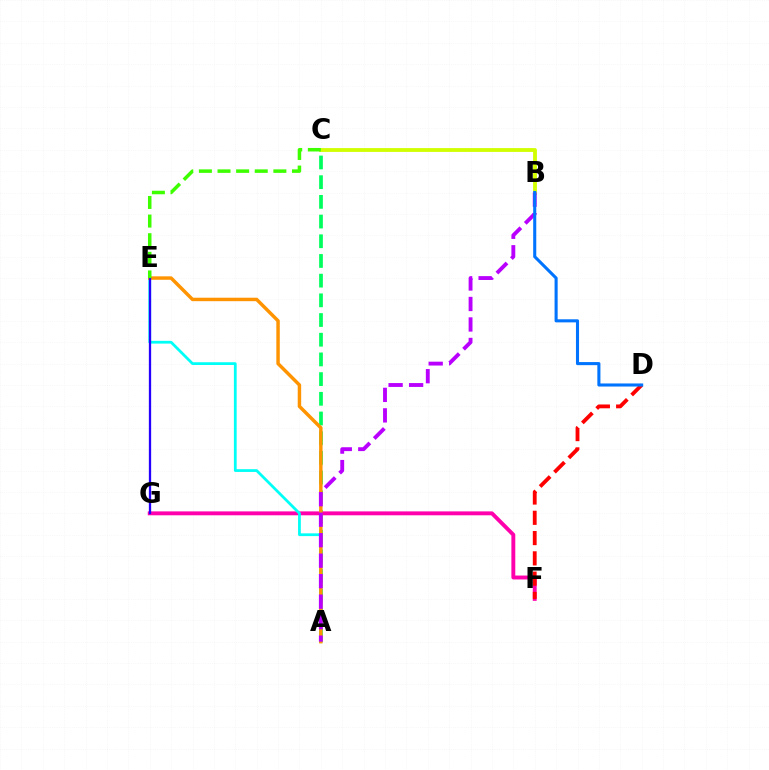{('A', 'C'): [{'color': '#00ff5c', 'line_style': 'dashed', 'thickness': 2.68}], ('F', 'G'): [{'color': '#ff00ac', 'line_style': 'solid', 'thickness': 2.8}], ('A', 'E'): [{'color': '#00fff6', 'line_style': 'solid', 'thickness': 1.99}, {'color': '#ff9400', 'line_style': 'solid', 'thickness': 2.49}], ('B', 'C'): [{'color': '#d1ff00', 'line_style': 'solid', 'thickness': 2.76}], ('D', 'F'): [{'color': '#ff0000', 'line_style': 'dashed', 'thickness': 2.76}], ('E', 'G'): [{'color': '#2500ff', 'line_style': 'solid', 'thickness': 1.65}], ('A', 'B'): [{'color': '#b900ff', 'line_style': 'dashed', 'thickness': 2.78}], ('B', 'D'): [{'color': '#0074ff', 'line_style': 'solid', 'thickness': 2.22}], ('C', 'E'): [{'color': '#3dff00', 'line_style': 'dashed', 'thickness': 2.53}]}